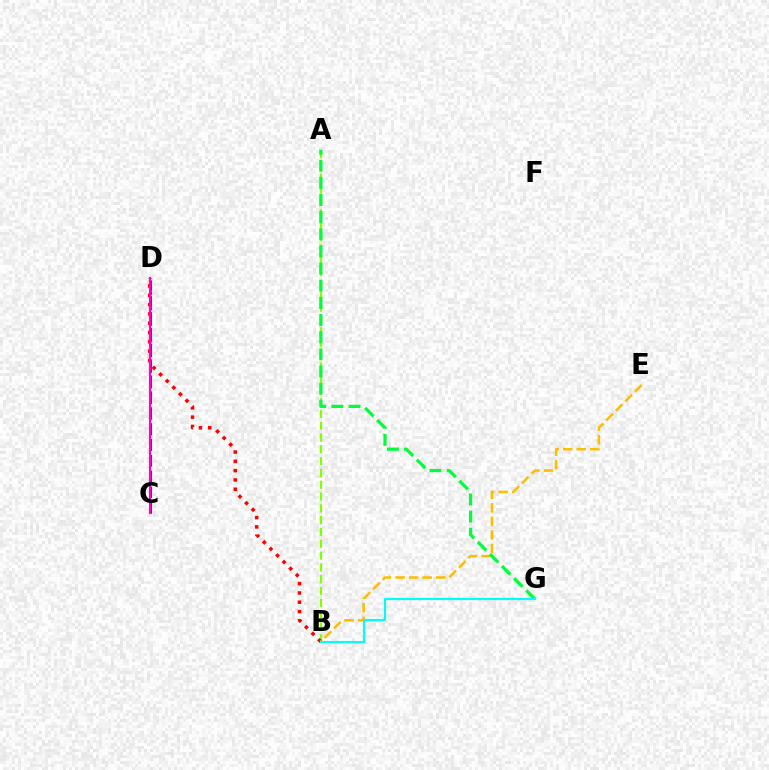{('A', 'B'): [{'color': '#84ff00', 'line_style': 'dashed', 'thickness': 1.6}], ('C', 'D'): [{'color': '#004bff', 'line_style': 'dashed', 'thickness': 2.16}, {'color': '#7200ff', 'line_style': 'dotted', 'thickness': 2.12}, {'color': '#ff00cf', 'line_style': 'solid', 'thickness': 1.56}], ('B', 'D'): [{'color': '#ff0000', 'line_style': 'dotted', 'thickness': 2.53}], ('B', 'E'): [{'color': '#ffbd00', 'line_style': 'dashed', 'thickness': 1.84}], ('A', 'G'): [{'color': '#00ff39', 'line_style': 'dashed', 'thickness': 2.33}], ('B', 'G'): [{'color': '#00fff6', 'line_style': 'solid', 'thickness': 1.53}]}